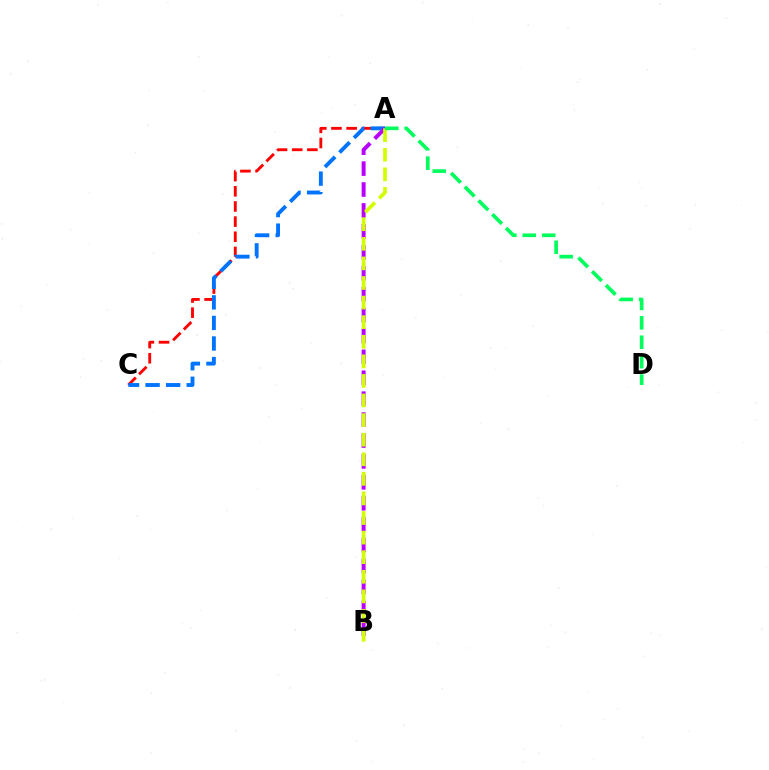{('A', 'C'): [{'color': '#ff0000', 'line_style': 'dashed', 'thickness': 2.06}, {'color': '#0074ff', 'line_style': 'dashed', 'thickness': 2.79}], ('A', 'B'): [{'color': '#b900ff', 'line_style': 'dashed', 'thickness': 2.84}, {'color': '#d1ff00', 'line_style': 'dashed', 'thickness': 2.66}], ('A', 'D'): [{'color': '#00ff5c', 'line_style': 'dashed', 'thickness': 2.64}]}